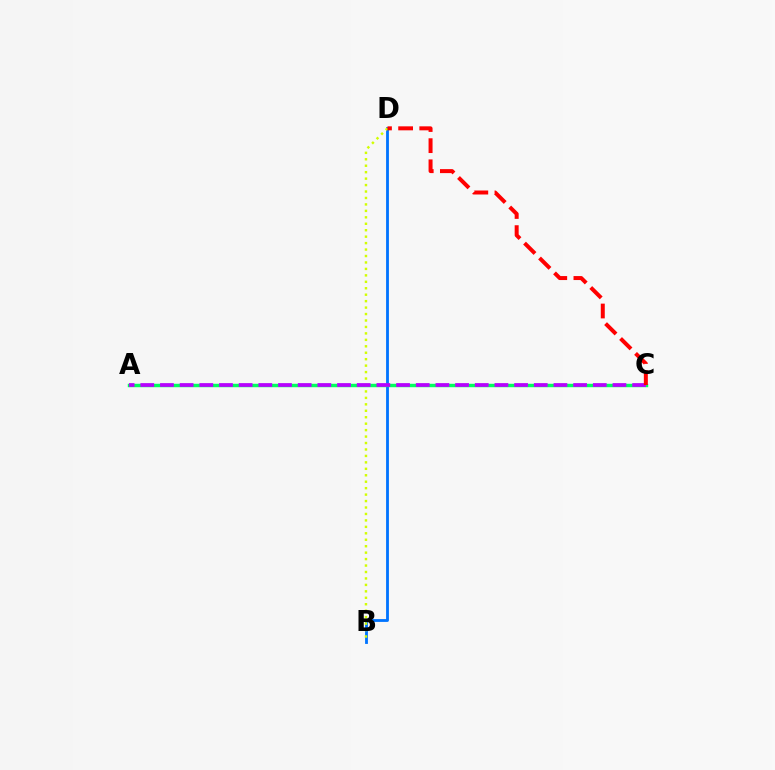{('B', 'D'): [{'color': '#0074ff', 'line_style': 'solid', 'thickness': 2.03}, {'color': '#d1ff00', 'line_style': 'dotted', 'thickness': 1.75}], ('A', 'C'): [{'color': '#00ff5c', 'line_style': 'solid', 'thickness': 2.47}, {'color': '#b900ff', 'line_style': 'dashed', 'thickness': 2.67}], ('C', 'D'): [{'color': '#ff0000', 'line_style': 'dashed', 'thickness': 2.87}]}